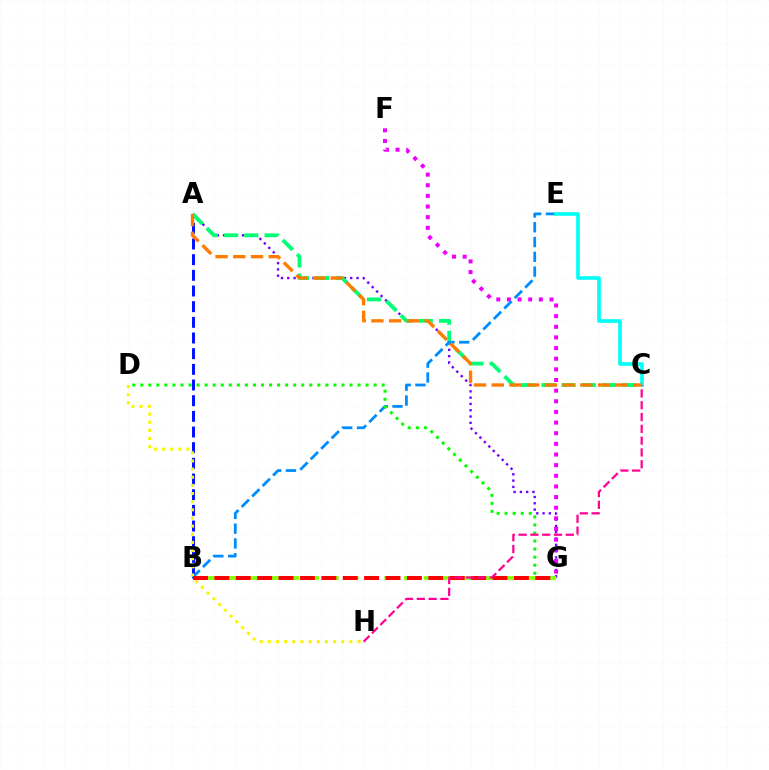{('A', 'G'): [{'color': '#7200ff', 'line_style': 'dotted', 'thickness': 1.71}], ('A', 'B'): [{'color': '#0010ff', 'line_style': 'dashed', 'thickness': 2.13}], ('A', 'C'): [{'color': '#00ff74', 'line_style': 'dashed', 'thickness': 2.75}, {'color': '#ff7c00', 'line_style': 'dashed', 'thickness': 2.41}], ('F', 'G'): [{'color': '#ee00ff', 'line_style': 'dotted', 'thickness': 2.89}], ('B', 'E'): [{'color': '#008cff', 'line_style': 'dashed', 'thickness': 2.01}], ('D', 'G'): [{'color': '#08ff00', 'line_style': 'dotted', 'thickness': 2.19}], ('D', 'H'): [{'color': '#fcf500', 'line_style': 'dotted', 'thickness': 2.21}], ('B', 'G'): [{'color': '#84ff00', 'line_style': 'dashed', 'thickness': 2.68}, {'color': '#ff0000', 'line_style': 'dashed', 'thickness': 2.91}], ('C', 'E'): [{'color': '#00fff6', 'line_style': 'solid', 'thickness': 2.63}], ('C', 'H'): [{'color': '#ff0094', 'line_style': 'dashed', 'thickness': 1.6}]}